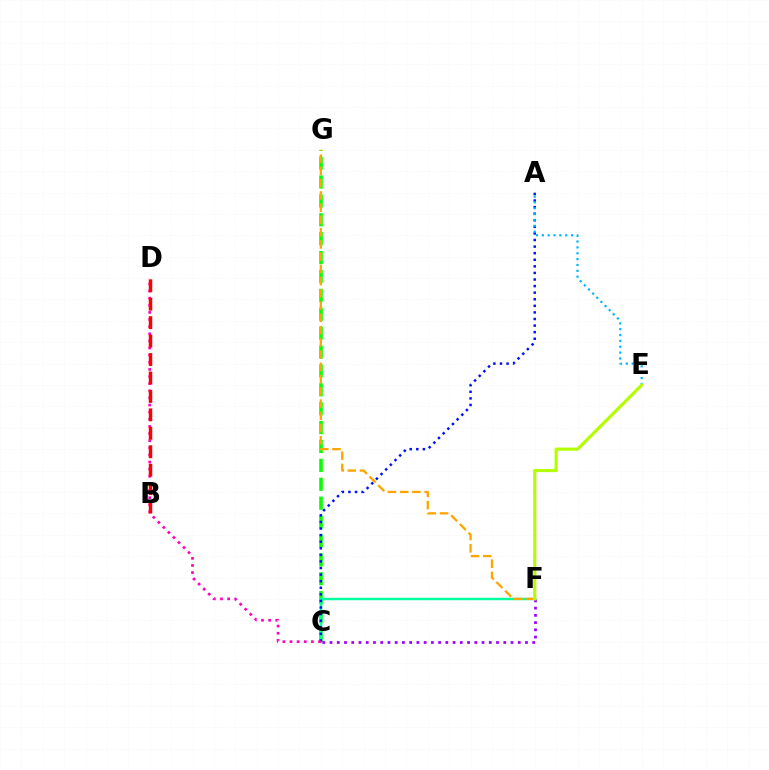{('C', 'G'): [{'color': '#08ff00', 'line_style': 'dashed', 'thickness': 2.57}], ('C', 'F'): [{'color': '#00ff9d', 'line_style': 'solid', 'thickness': 1.75}, {'color': '#9b00ff', 'line_style': 'dotted', 'thickness': 1.97}], ('A', 'C'): [{'color': '#0010ff', 'line_style': 'dotted', 'thickness': 1.79}], ('C', 'D'): [{'color': '#ff00bd', 'line_style': 'dotted', 'thickness': 1.94}], ('F', 'G'): [{'color': '#ffa500', 'line_style': 'dashed', 'thickness': 1.66}], ('B', 'D'): [{'color': '#ff0000', 'line_style': 'dashed', 'thickness': 2.51}], ('A', 'E'): [{'color': '#00b5ff', 'line_style': 'dotted', 'thickness': 1.59}], ('E', 'F'): [{'color': '#b3ff00', 'line_style': 'solid', 'thickness': 2.26}]}